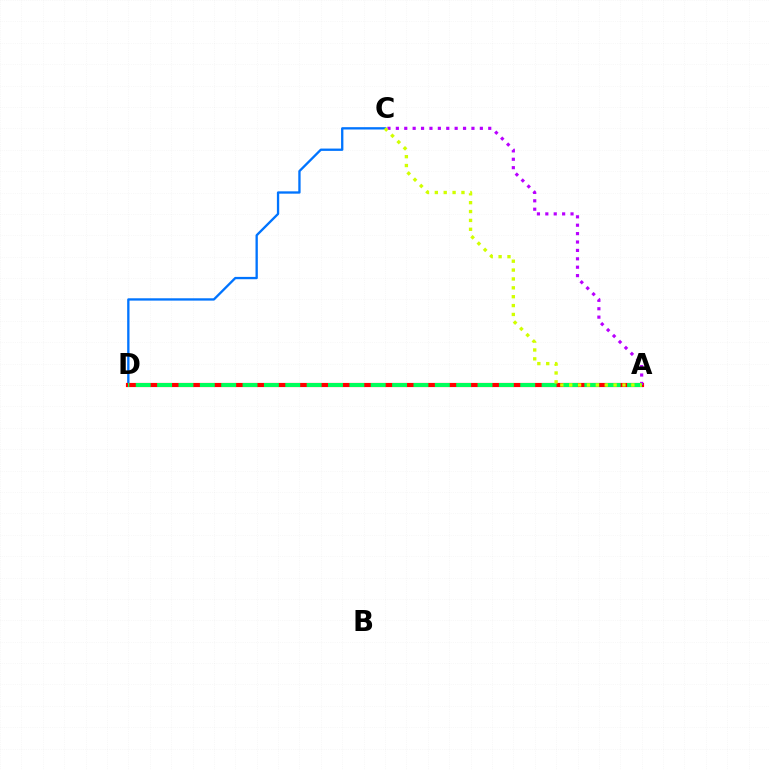{('C', 'D'): [{'color': '#0074ff', 'line_style': 'solid', 'thickness': 1.67}], ('A', 'D'): [{'color': '#ff0000', 'line_style': 'solid', 'thickness': 2.99}, {'color': '#00ff5c', 'line_style': 'dashed', 'thickness': 2.9}], ('A', 'C'): [{'color': '#b900ff', 'line_style': 'dotted', 'thickness': 2.28}, {'color': '#d1ff00', 'line_style': 'dotted', 'thickness': 2.41}]}